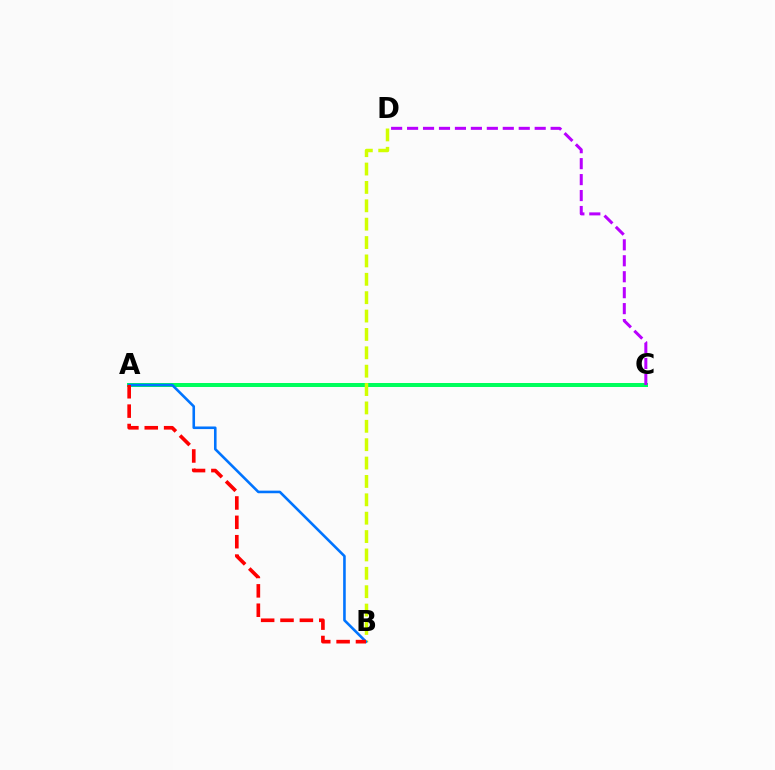{('A', 'C'): [{'color': '#00ff5c', 'line_style': 'solid', 'thickness': 2.88}], ('B', 'D'): [{'color': '#d1ff00', 'line_style': 'dashed', 'thickness': 2.5}], ('A', 'B'): [{'color': '#0074ff', 'line_style': 'solid', 'thickness': 1.87}, {'color': '#ff0000', 'line_style': 'dashed', 'thickness': 2.63}], ('C', 'D'): [{'color': '#b900ff', 'line_style': 'dashed', 'thickness': 2.17}]}